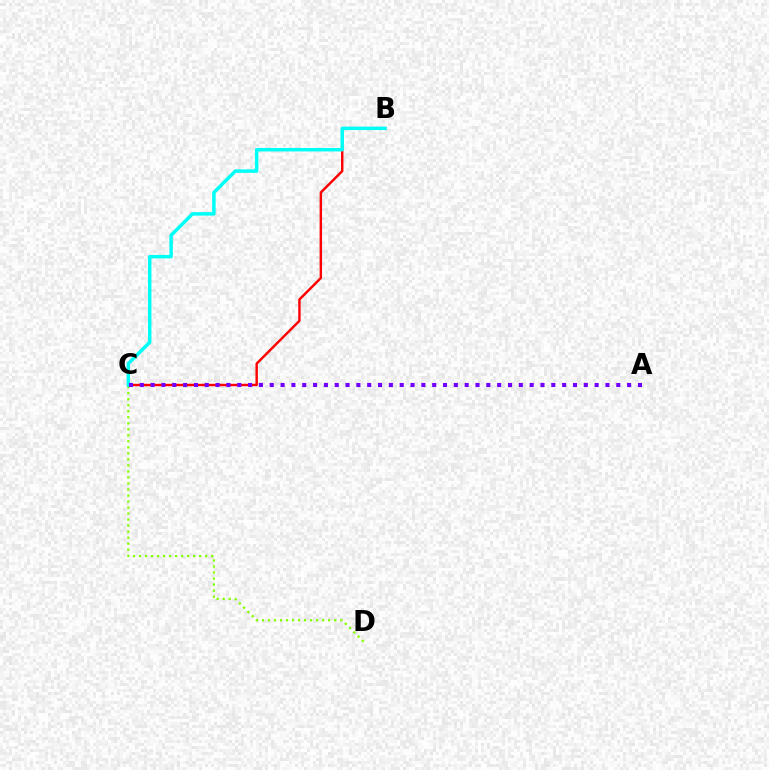{('B', 'C'): [{'color': '#ff0000', 'line_style': 'solid', 'thickness': 1.76}, {'color': '#00fff6', 'line_style': 'solid', 'thickness': 2.49}], ('C', 'D'): [{'color': '#84ff00', 'line_style': 'dotted', 'thickness': 1.64}], ('A', 'C'): [{'color': '#7200ff', 'line_style': 'dotted', 'thickness': 2.94}]}